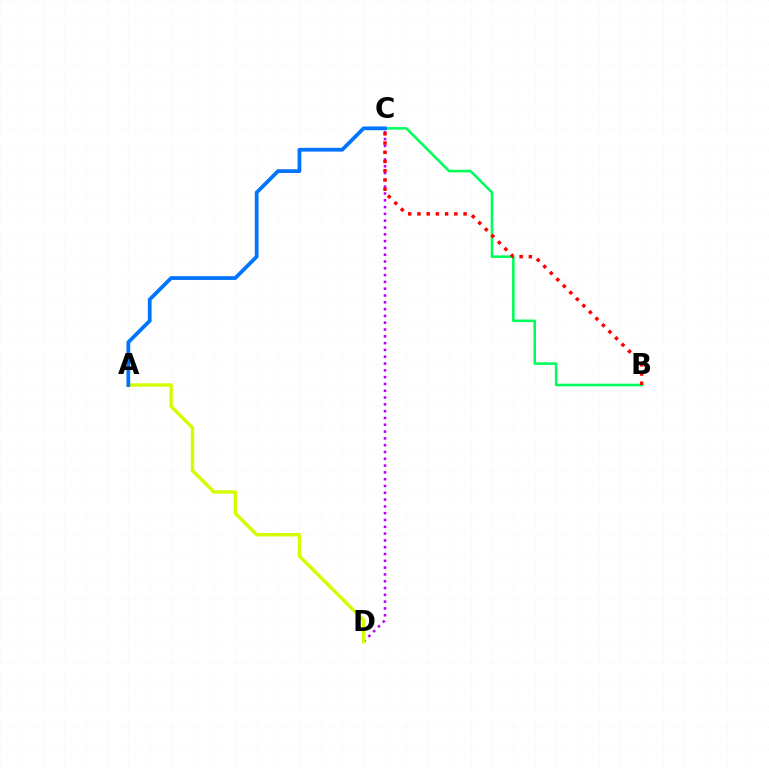{('B', 'C'): [{'color': '#00ff5c', 'line_style': 'solid', 'thickness': 1.86}, {'color': '#ff0000', 'line_style': 'dotted', 'thickness': 2.51}], ('C', 'D'): [{'color': '#b900ff', 'line_style': 'dotted', 'thickness': 1.85}], ('A', 'D'): [{'color': '#d1ff00', 'line_style': 'solid', 'thickness': 2.46}], ('A', 'C'): [{'color': '#0074ff', 'line_style': 'solid', 'thickness': 2.71}]}